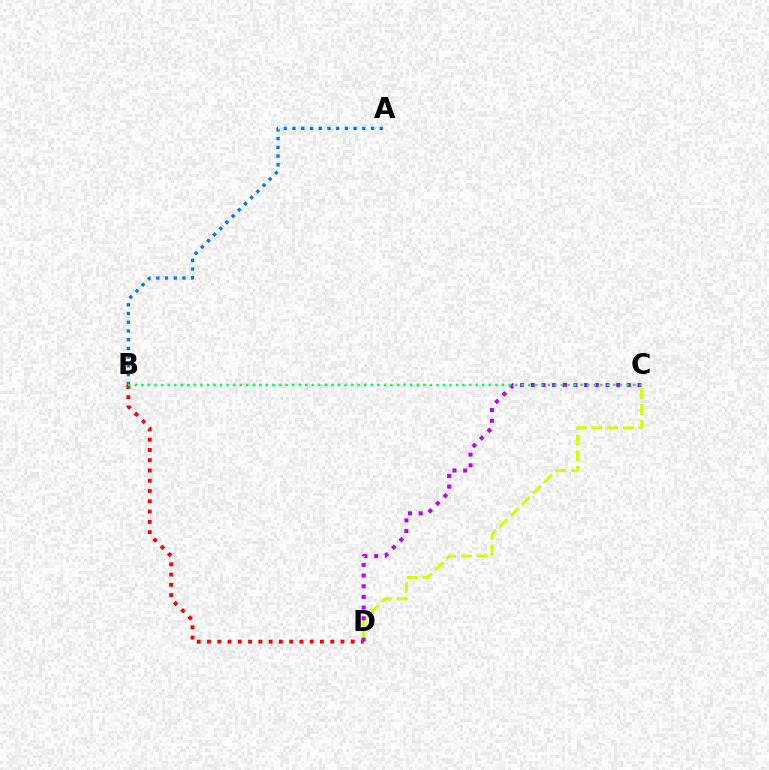{('B', 'D'): [{'color': '#ff0000', 'line_style': 'dotted', 'thickness': 2.79}], ('C', 'D'): [{'color': '#d1ff00', 'line_style': 'dashed', 'thickness': 2.14}, {'color': '#b900ff', 'line_style': 'dotted', 'thickness': 2.9}], ('A', 'B'): [{'color': '#0074ff', 'line_style': 'dotted', 'thickness': 2.37}], ('B', 'C'): [{'color': '#00ff5c', 'line_style': 'dotted', 'thickness': 1.78}]}